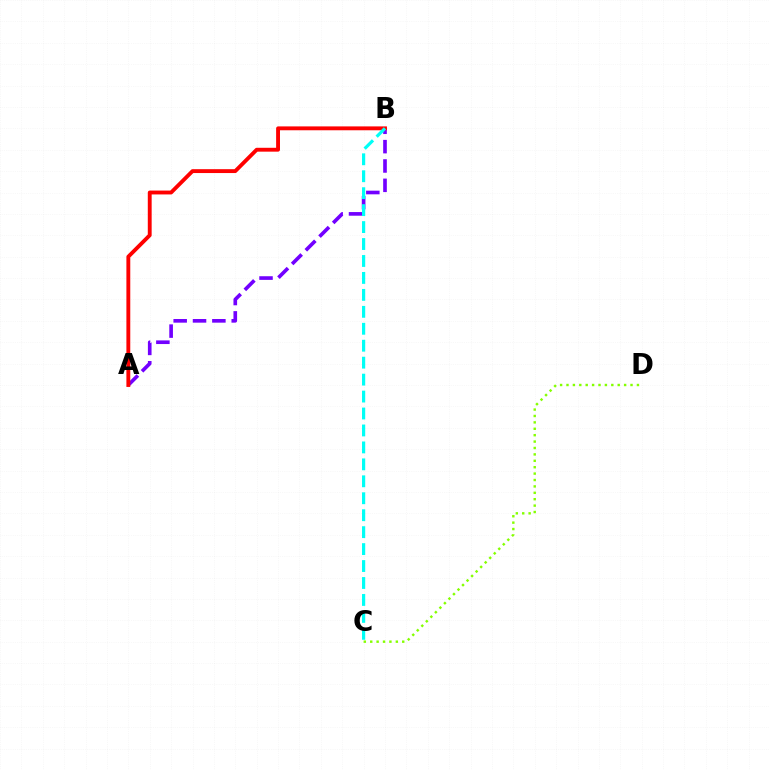{('A', 'B'): [{'color': '#7200ff', 'line_style': 'dashed', 'thickness': 2.63}, {'color': '#ff0000', 'line_style': 'solid', 'thickness': 2.79}], ('C', 'D'): [{'color': '#84ff00', 'line_style': 'dotted', 'thickness': 1.74}], ('B', 'C'): [{'color': '#00fff6', 'line_style': 'dashed', 'thickness': 2.3}]}